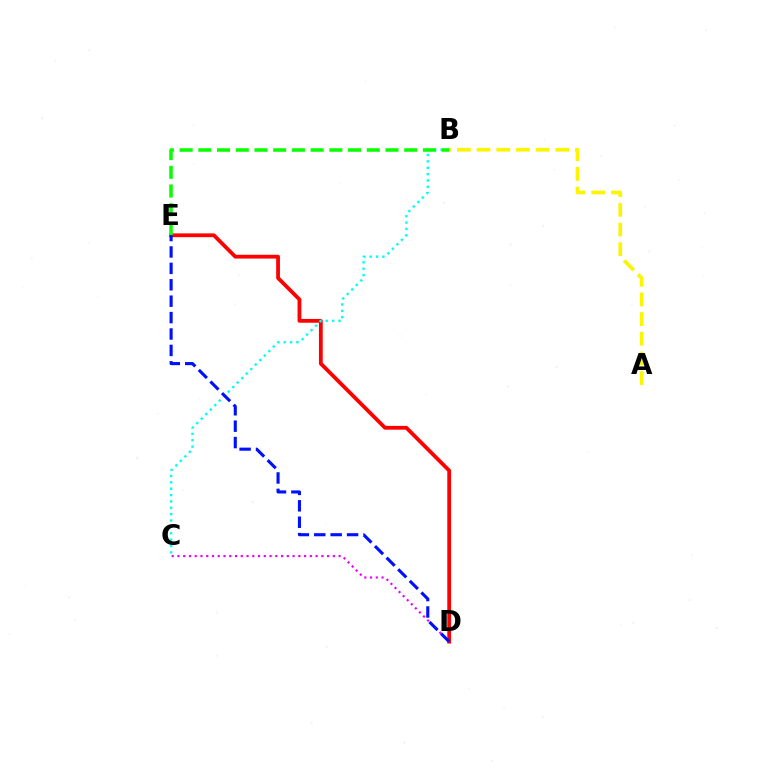{('D', 'E'): [{'color': '#ff0000', 'line_style': 'solid', 'thickness': 2.72}, {'color': '#0010ff', 'line_style': 'dashed', 'thickness': 2.23}], ('B', 'C'): [{'color': '#00fff6', 'line_style': 'dotted', 'thickness': 1.73}], ('A', 'B'): [{'color': '#fcf500', 'line_style': 'dashed', 'thickness': 2.67}], ('C', 'D'): [{'color': '#ee00ff', 'line_style': 'dotted', 'thickness': 1.56}], ('B', 'E'): [{'color': '#08ff00', 'line_style': 'dashed', 'thickness': 2.54}]}